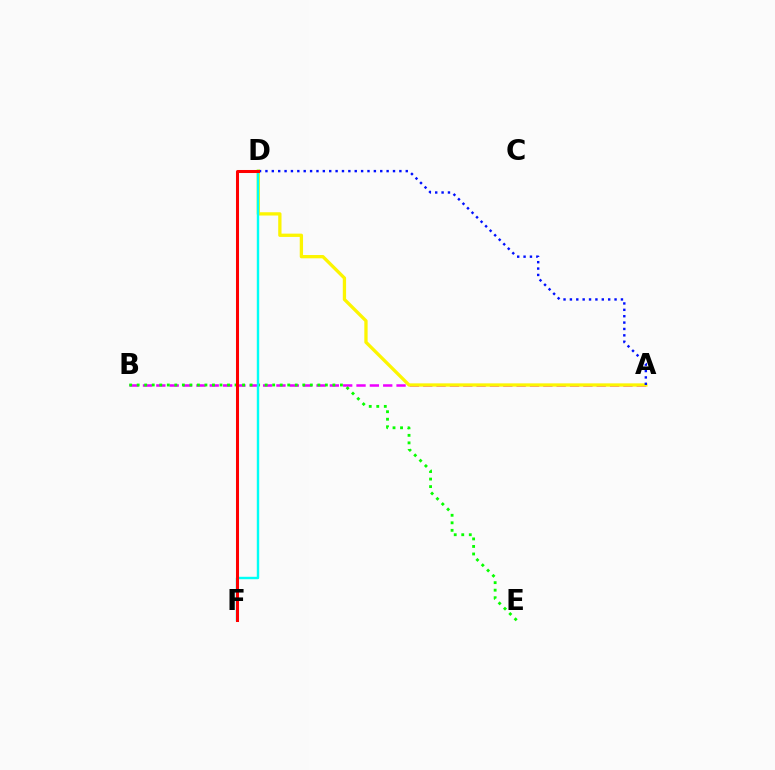{('A', 'B'): [{'color': '#ee00ff', 'line_style': 'dashed', 'thickness': 1.81}], ('A', 'D'): [{'color': '#fcf500', 'line_style': 'solid', 'thickness': 2.37}, {'color': '#0010ff', 'line_style': 'dotted', 'thickness': 1.73}], ('B', 'E'): [{'color': '#08ff00', 'line_style': 'dotted', 'thickness': 2.05}], ('D', 'F'): [{'color': '#00fff6', 'line_style': 'solid', 'thickness': 1.74}, {'color': '#ff0000', 'line_style': 'solid', 'thickness': 2.18}]}